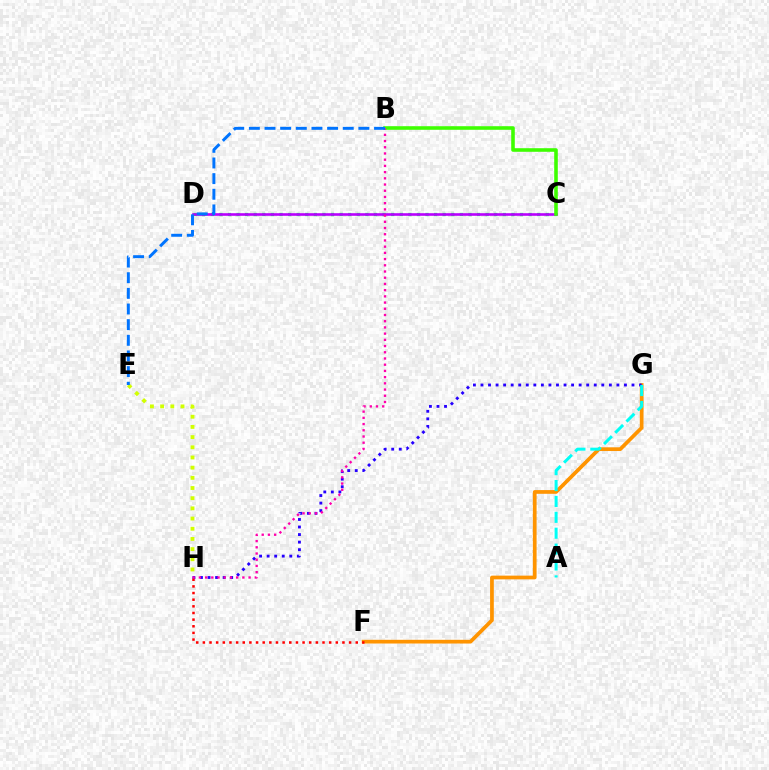{('C', 'D'): [{'color': '#00ff5c', 'line_style': 'dotted', 'thickness': 2.33}, {'color': '#b900ff', 'line_style': 'solid', 'thickness': 1.88}], ('F', 'G'): [{'color': '#ff9400', 'line_style': 'solid', 'thickness': 2.68}], ('B', 'C'): [{'color': '#3dff00', 'line_style': 'solid', 'thickness': 2.58}], ('G', 'H'): [{'color': '#2500ff', 'line_style': 'dotted', 'thickness': 2.05}], ('A', 'G'): [{'color': '#00fff6', 'line_style': 'dashed', 'thickness': 2.16}], ('F', 'H'): [{'color': '#ff0000', 'line_style': 'dotted', 'thickness': 1.81}], ('E', 'H'): [{'color': '#d1ff00', 'line_style': 'dotted', 'thickness': 2.77}], ('B', 'H'): [{'color': '#ff00ac', 'line_style': 'dotted', 'thickness': 1.69}], ('B', 'E'): [{'color': '#0074ff', 'line_style': 'dashed', 'thickness': 2.13}]}